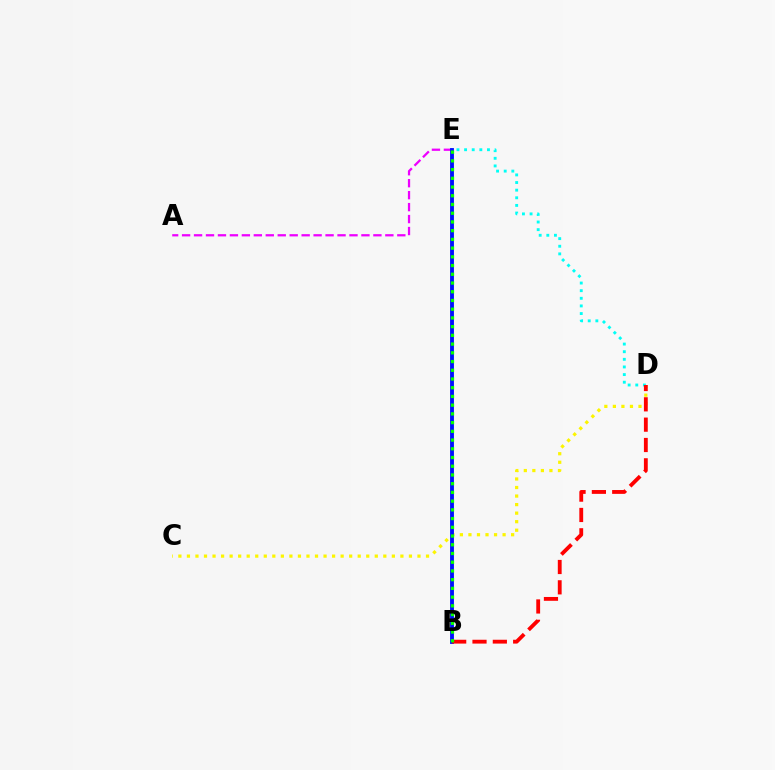{('D', 'E'): [{'color': '#00fff6', 'line_style': 'dotted', 'thickness': 2.07}], ('C', 'D'): [{'color': '#fcf500', 'line_style': 'dotted', 'thickness': 2.32}], ('A', 'E'): [{'color': '#ee00ff', 'line_style': 'dashed', 'thickness': 1.62}], ('B', 'E'): [{'color': '#0010ff', 'line_style': 'solid', 'thickness': 2.77}, {'color': '#08ff00', 'line_style': 'dotted', 'thickness': 2.37}], ('B', 'D'): [{'color': '#ff0000', 'line_style': 'dashed', 'thickness': 2.76}]}